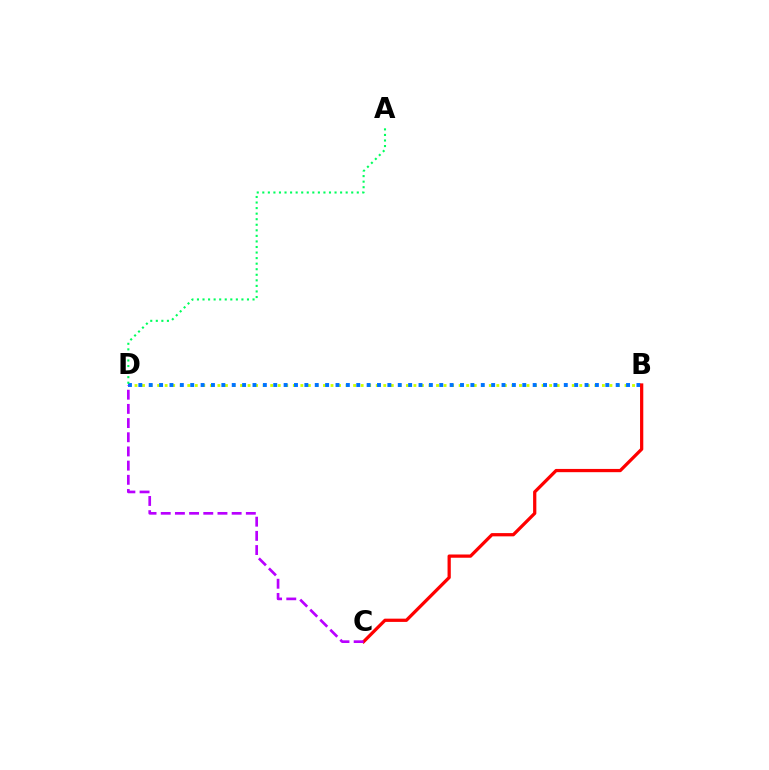{('B', 'D'): [{'color': '#d1ff00', 'line_style': 'dotted', 'thickness': 2.05}, {'color': '#0074ff', 'line_style': 'dotted', 'thickness': 2.82}], ('B', 'C'): [{'color': '#ff0000', 'line_style': 'solid', 'thickness': 2.34}], ('C', 'D'): [{'color': '#b900ff', 'line_style': 'dashed', 'thickness': 1.93}], ('A', 'D'): [{'color': '#00ff5c', 'line_style': 'dotted', 'thickness': 1.51}]}